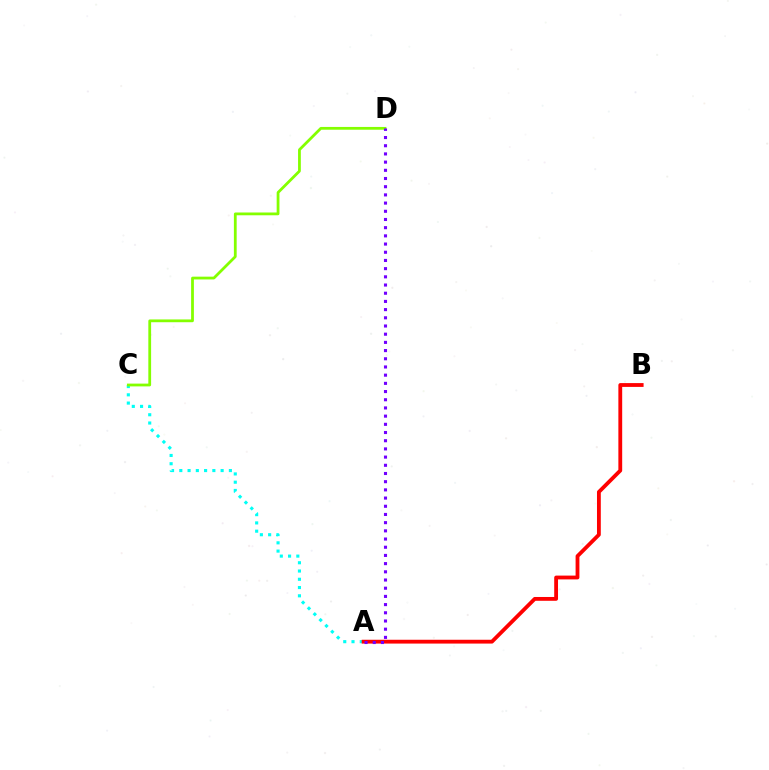{('A', 'C'): [{'color': '#00fff6', 'line_style': 'dotted', 'thickness': 2.25}], ('A', 'B'): [{'color': '#ff0000', 'line_style': 'solid', 'thickness': 2.75}], ('C', 'D'): [{'color': '#84ff00', 'line_style': 'solid', 'thickness': 2.0}], ('A', 'D'): [{'color': '#7200ff', 'line_style': 'dotted', 'thickness': 2.23}]}